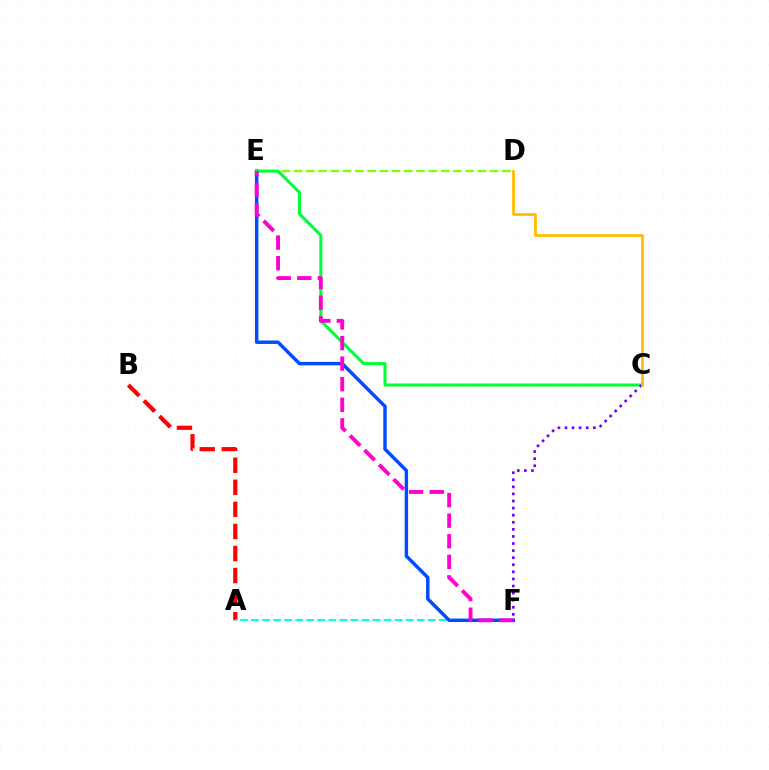{('D', 'E'): [{'color': '#84ff00', 'line_style': 'dashed', 'thickness': 1.66}], ('A', 'B'): [{'color': '#ff0000', 'line_style': 'dashed', 'thickness': 3.0}], ('A', 'F'): [{'color': '#00fff6', 'line_style': 'dashed', 'thickness': 1.5}], ('E', 'F'): [{'color': '#004bff', 'line_style': 'solid', 'thickness': 2.48}, {'color': '#ff00cf', 'line_style': 'dashed', 'thickness': 2.8}], ('C', 'E'): [{'color': '#00ff39', 'line_style': 'solid', 'thickness': 2.18}], ('C', 'F'): [{'color': '#7200ff', 'line_style': 'dotted', 'thickness': 1.92}], ('C', 'D'): [{'color': '#ffbd00', 'line_style': 'solid', 'thickness': 1.99}]}